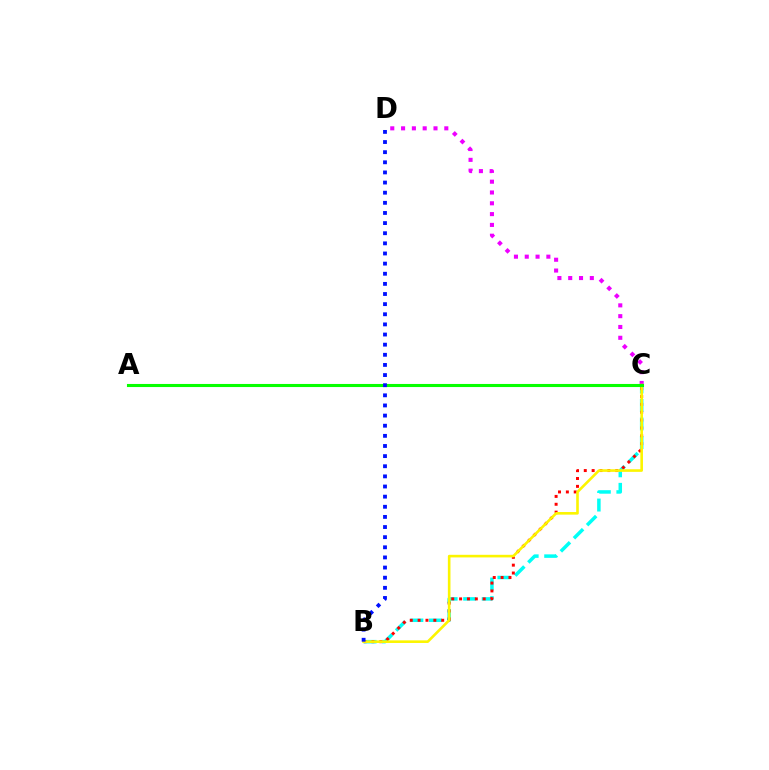{('B', 'C'): [{'color': '#00fff6', 'line_style': 'dashed', 'thickness': 2.52}, {'color': '#ff0000', 'line_style': 'dotted', 'thickness': 2.14}, {'color': '#fcf500', 'line_style': 'solid', 'thickness': 1.88}], ('C', 'D'): [{'color': '#ee00ff', 'line_style': 'dotted', 'thickness': 2.94}], ('A', 'C'): [{'color': '#08ff00', 'line_style': 'solid', 'thickness': 2.22}], ('B', 'D'): [{'color': '#0010ff', 'line_style': 'dotted', 'thickness': 2.75}]}